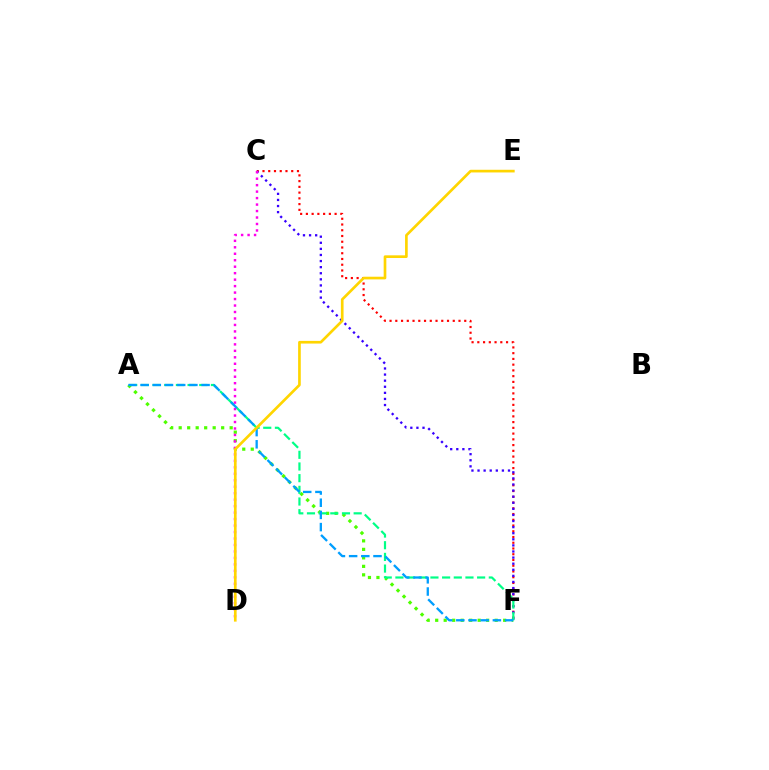{('A', 'F'): [{'color': '#4fff00', 'line_style': 'dotted', 'thickness': 2.31}, {'color': '#00ff86', 'line_style': 'dashed', 'thickness': 1.59}, {'color': '#009eff', 'line_style': 'dashed', 'thickness': 1.66}], ('C', 'F'): [{'color': '#ff0000', 'line_style': 'dotted', 'thickness': 1.56}, {'color': '#3700ff', 'line_style': 'dotted', 'thickness': 1.65}], ('C', 'D'): [{'color': '#ff00ed', 'line_style': 'dotted', 'thickness': 1.76}], ('D', 'E'): [{'color': '#ffd500', 'line_style': 'solid', 'thickness': 1.93}]}